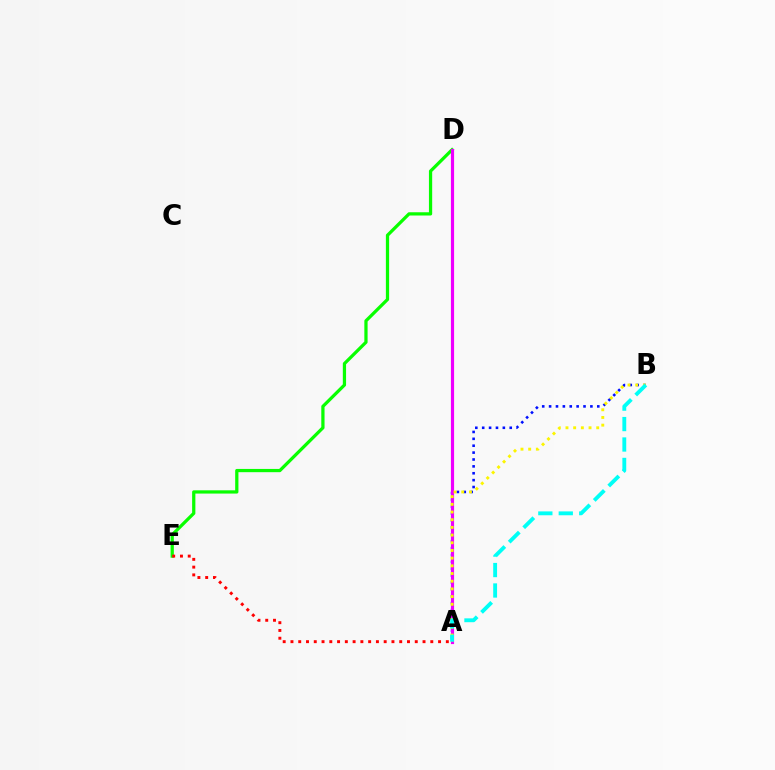{('D', 'E'): [{'color': '#08ff00', 'line_style': 'solid', 'thickness': 2.34}], ('A', 'B'): [{'color': '#0010ff', 'line_style': 'dotted', 'thickness': 1.87}, {'color': '#fcf500', 'line_style': 'dotted', 'thickness': 2.09}, {'color': '#00fff6', 'line_style': 'dashed', 'thickness': 2.78}], ('A', 'D'): [{'color': '#ee00ff', 'line_style': 'solid', 'thickness': 2.29}], ('A', 'E'): [{'color': '#ff0000', 'line_style': 'dotted', 'thickness': 2.11}]}